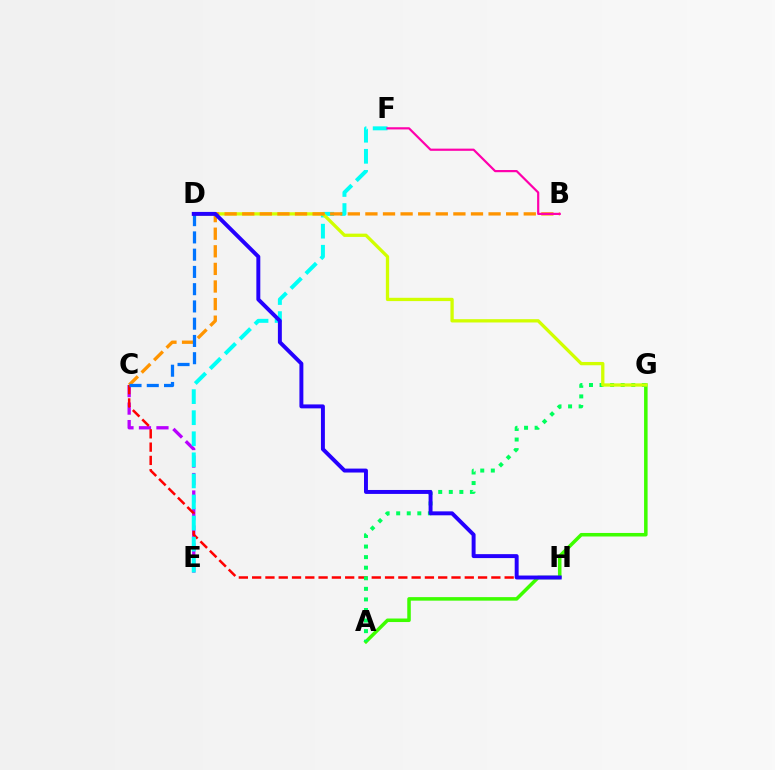{('C', 'E'): [{'color': '#b900ff', 'line_style': 'dashed', 'thickness': 2.38}], ('A', 'G'): [{'color': '#3dff00', 'line_style': 'solid', 'thickness': 2.54}, {'color': '#00ff5c', 'line_style': 'dotted', 'thickness': 2.87}], ('C', 'H'): [{'color': '#ff0000', 'line_style': 'dashed', 'thickness': 1.81}], ('E', 'F'): [{'color': '#00fff6', 'line_style': 'dashed', 'thickness': 2.86}], ('D', 'G'): [{'color': '#d1ff00', 'line_style': 'solid', 'thickness': 2.37}], ('B', 'C'): [{'color': '#ff9400', 'line_style': 'dashed', 'thickness': 2.39}], ('C', 'D'): [{'color': '#0074ff', 'line_style': 'dashed', 'thickness': 2.34}], ('D', 'H'): [{'color': '#2500ff', 'line_style': 'solid', 'thickness': 2.84}], ('B', 'F'): [{'color': '#ff00ac', 'line_style': 'solid', 'thickness': 1.57}]}